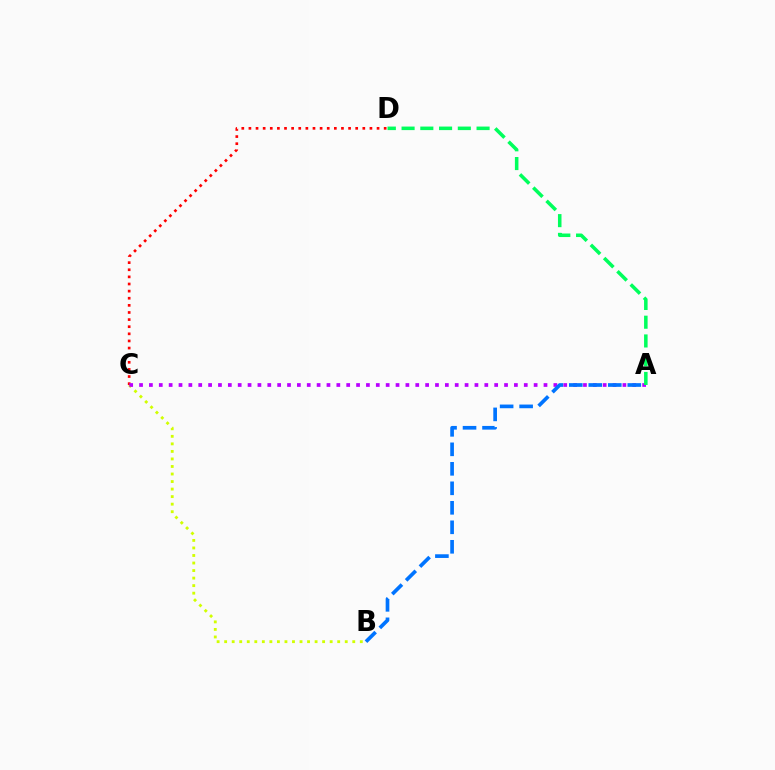{('B', 'C'): [{'color': '#d1ff00', 'line_style': 'dotted', 'thickness': 2.05}], ('C', 'D'): [{'color': '#ff0000', 'line_style': 'dotted', 'thickness': 1.93}], ('A', 'C'): [{'color': '#b900ff', 'line_style': 'dotted', 'thickness': 2.68}], ('A', 'B'): [{'color': '#0074ff', 'line_style': 'dashed', 'thickness': 2.65}], ('A', 'D'): [{'color': '#00ff5c', 'line_style': 'dashed', 'thickness': 2.55}]}